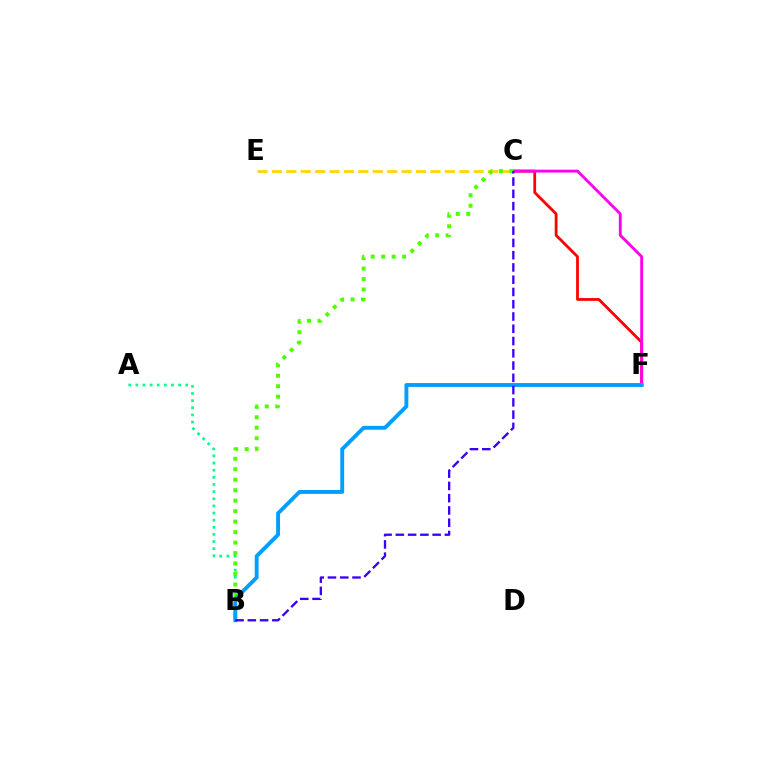{('C', 'E'): [{'color': '#ffd500', 'line_style': 'dashed', 'thickness': 1.96}], ('C', 'F'): [{'color': '#ff0000', 'line_style': 'solid', 'thickness': 2.01}, {'color': '#ff00ed', 'line_style': 'solid', 'thickness': 2.06}], ('A', 'B'): [{'color': '#00ff86', 'line_style': 'dotted', 'thickness': 1.94}], ('B', 'C'): [{'color': '#4fff00', 'line_style': 'dotted', 'thickness': 2.85}, {'color': '#3700ff', 'line_style': 'dashed', 'thickness': 1.67}], ('B', 'F'): [{'color': '#009eff', 'line_style': 'solid', 'thickness': 2.79}]}